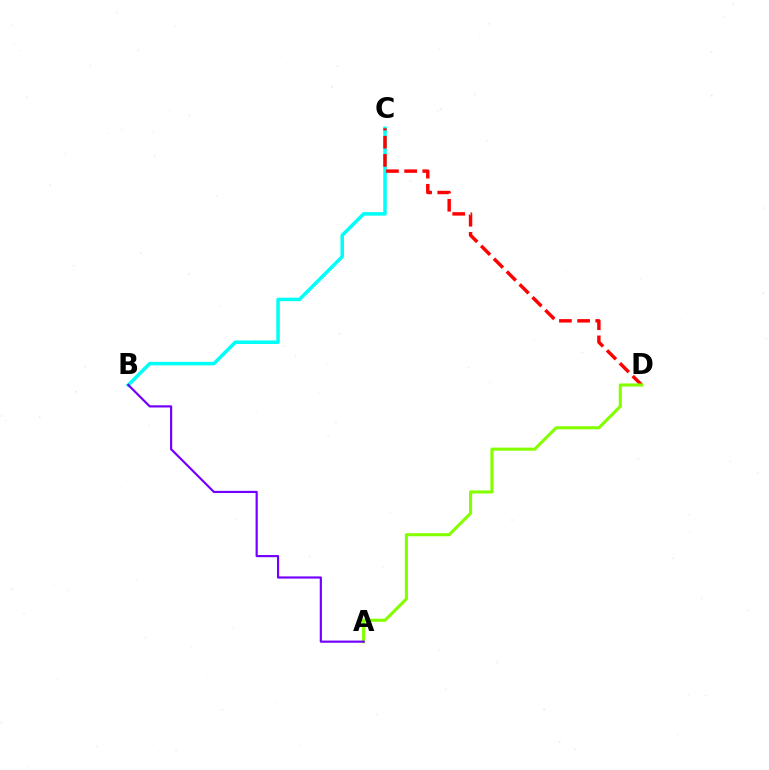{('B', 'C'): [{'color': '#00fff6', 'line_style': 'solid', 'thickness': 2.53}], ('C', 'D'): [{'color': '#ff0000', 'line_style': 'dashed', 'thickness': 2.47}], ('A', 'D'): [{'color': '#84ff00', 'line_style': 'solid', 'thickness': 2.23}], ('A', 'B'): [{'color': '#7200ff', 'line_style': 'solid', 'thickness': 1.57}]}